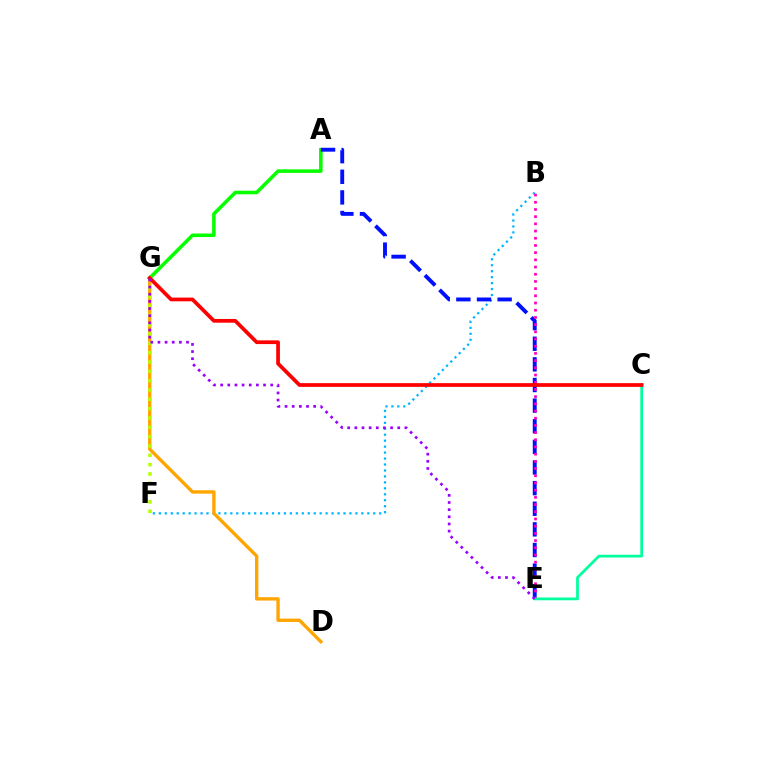{('B', 'F'): [{'color': '#00b5ff', 'line_style': 'dotted', 'thickness': 1.62}], ('A', 'G'): [{'color': '#08ff00', 'line_style': 'solid', 'thickness': 2.56}], ('D', 'G'): [{'color': '#ffa500', 'line_style': 'solid', 'thickness': 2.42}], ('A', 'E'): [{'color': '#0010ff', 'line_style': 'dashed', 'thickness': 2.8}], ('B', 'E'): [{'color': '#ff00bd', 'line_style': 'dotted', 'thickness': 1.96}], ('C', 'E'): [{'color': '#00ff9d', 'line_style': 'solid', 'thickness': 1.98}], ('F', 'G'): [{'color': '#b3ff00', 'line_style': 'dotted', 'thickness': 2.53}], ('C', 'G'): [{'color': '#ff0000', 'line_style': 'solid', 'thickness': 2.68}], ('E', 'G'): [{'color': '#9b00ff', 'line_style': 'dotted', 'thickness': 1.94}]}